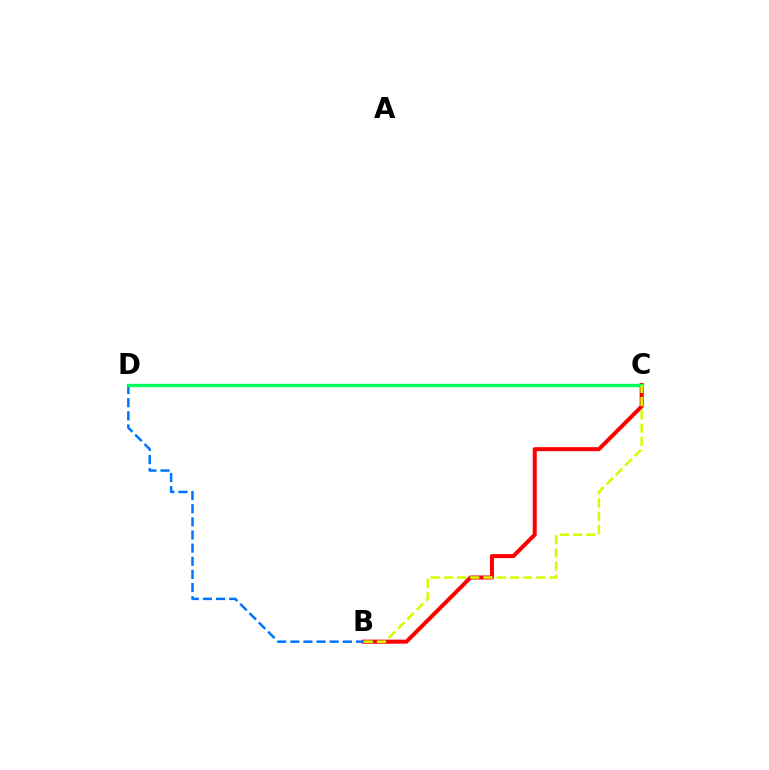{('B', 'C'): [{'color': '#ff0000', 'line_style': 'solid', 'thickness': 2.9}, {'color': '#d1ff00', 'line_style': 'dashed', 'thickness': 1.8}], ('C', 'D'): [{'color': '#b900ff', 'line_style': 'solid', 'thickness': 1.94}, {'color': '#00ff5c', 'line_style': 'solid', 'thickness': 2.44}], ('B', 'D'): [{'color': '#0074ff', 'line_style': 'dashed', 'thickness': 1.78}]}